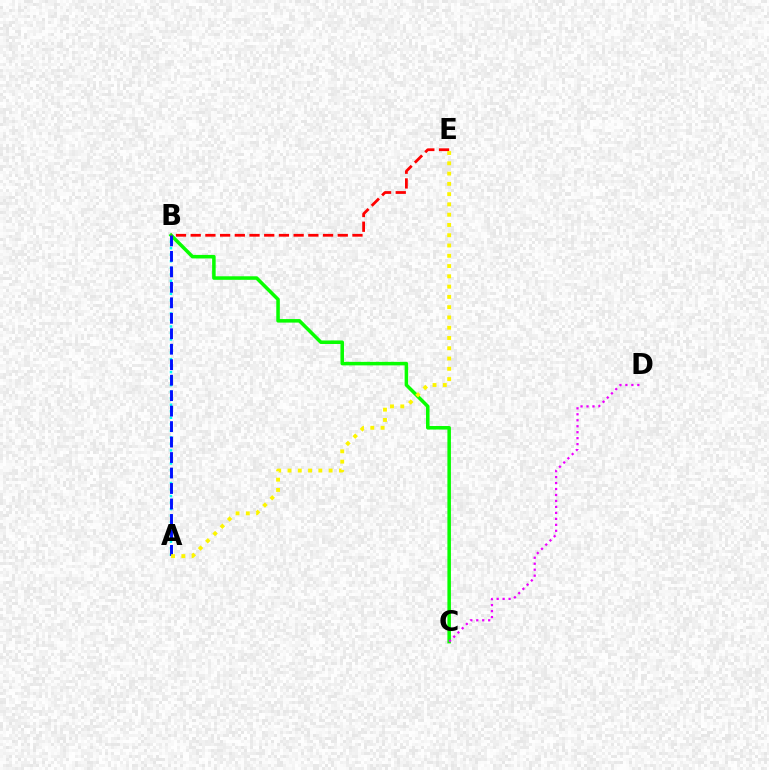{('A', 'B'): [{'color': '#00fff6', 'line_style': 'dotted', 'thickness': 1.77}, {'color': '#0010ff', 'line_style': 'dashed', 'thickness': 2.1}], ('B', 'C'): [{'color': '#08ff00', 'line_style': 'solid', 'thickness': 2.54}], ('C', 'D'): [{'color': '#ee00ff', 'line_style': 'dotted', 'thickness': 1.62}], ('B', 'E'): [{'color': '#ff0000', 'line_style': 'dashed', 'thickness': 2.0}], ('A', 'E'): [{'color': '#fcf500', 'line_style': 'dotted', 'thickness': 2.79}]}